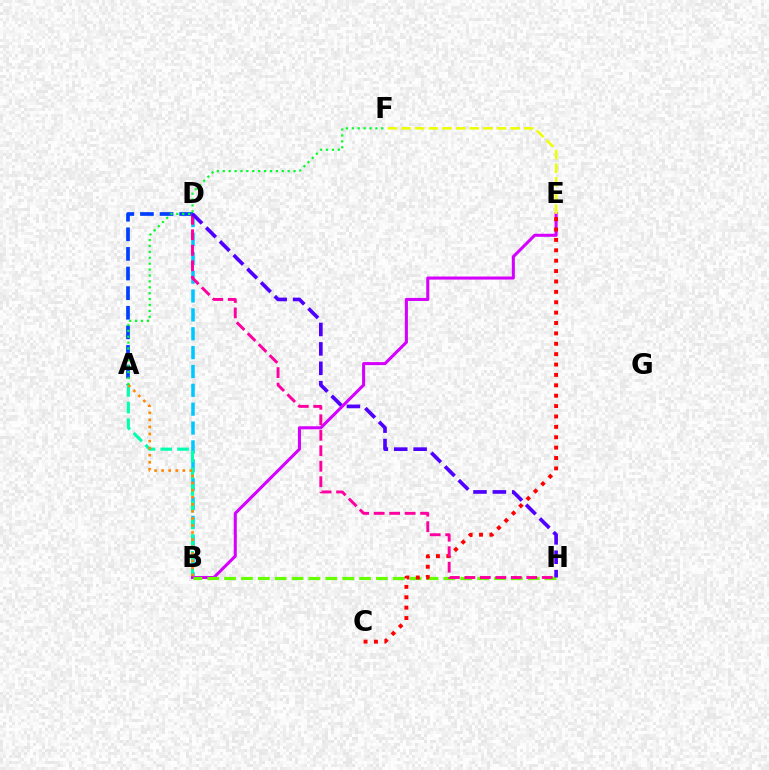{('B', 'D'): [{'color': '#00c7ff', 'line_style': 'dashed', 'thickness': 2.56}], ('A', 'B'): [{'color': '#00ffaf', 'line_style': 'dashed', 'thickness': 2.27}, {'color': '#ff8800', 'line_style': 'dotted', 'thickness': 1.92}], ('B', 'E'): [{'color': '#d600ff', 'line_style': 'solid', 'thickness': 2.2}], ('A', 'D'): [{'color': '#003fff', 'line_style': 'dashed', 'thickness': 2.66}], ('B', 'H'): [{'color': '#66ff00', 'line_style': 'dashed', 'thickness': 2.29}], ('C', 'E'): [{'color': '#ff0000', 'line_style': 'dotted', 'thickness': 2.82}], ('D', 'H'): [{'color': '#ff00a0', 'line_style': 'dashed', 'thickness': 2.1}, {'color': '#4f00ff', 'line_style': 'dashed', 'thickness': 2.63}], ('A', 'F'): [{'color': '#00ff27', 'line_style': 'dotted', 'thickness': 1.6}], ('E', 'F'): [{'color': '#eeff00', 'line_style': 'dashed', 'thickness': 1.85}]}